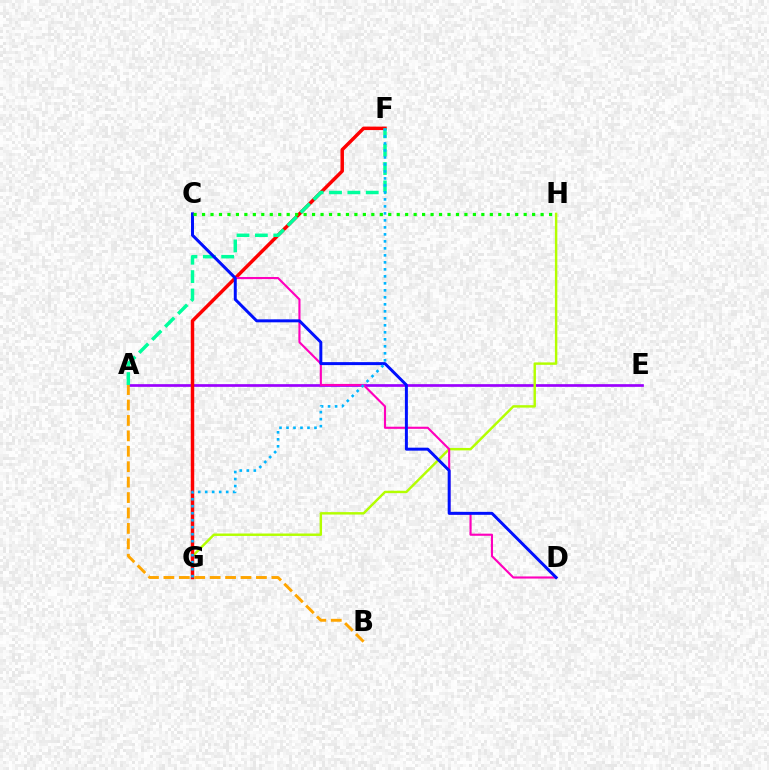{('A', 'E'): [{'color': '#9b00ff', 'line_style': 'solid', 'thickness': 1.94}], ('G', 'H'): [{'color': '#b3ff00', 'line_style': 'solid', 'thickness': 1.75}], ('F', 'G'): [{'color': '#ff0000', 'line_style': 'solid', 'thickness': 2.5}, {'color': '#00b5ff', 'line_style': 'dotted', 'thickness': 1.9}], ('C', 'D'): [{'color': '#ff00bd', 'line_style': 'solid', 'thickness': 1.54}, {'color': '#0010ff', 'line_style': 'solid', 'thickness': 2.14}], ('A', 'F'): [{'color': '#00ff9d', 'line_style': 'dashed', 'thickness': 2.5}], ('C', 'H'): [{'color': '#08ff00', 'line_style': 'dotted', 'thickness': 2.3}], ('A', 'B'): [{'color': '#ffa500', 'line_style': 'dashed', 'thickness': 2.1}]}